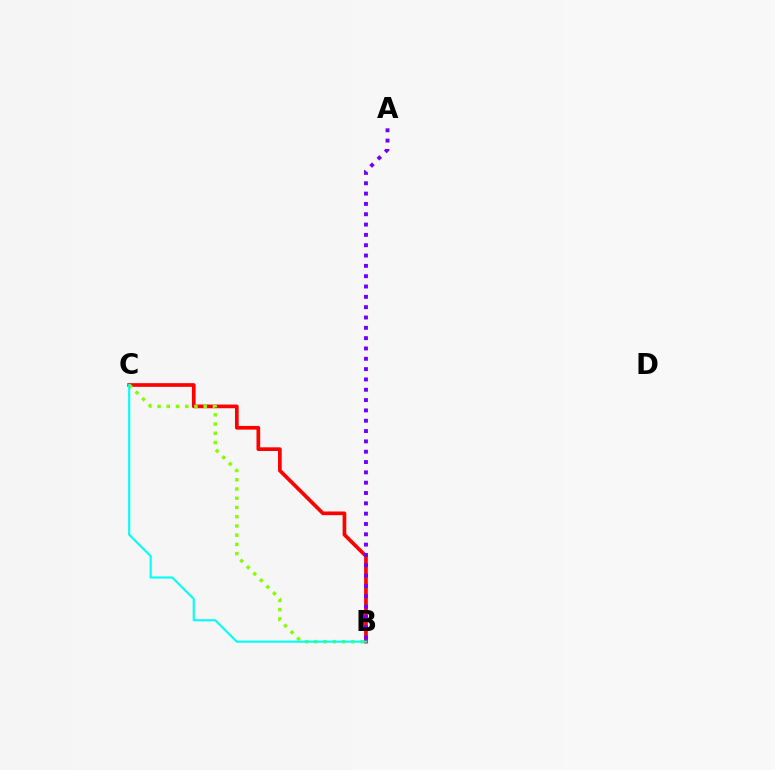{('B', 'C'): [{'color': '#ff0000', 'line_style': 'solid', 'thickness': 2.65}, {'color': '#84ff00', 'line_style': 'dotted', 'thickness': 2.51}, {'color': '#00fff6', 'line_style': 'solid', 'thickness': 1.52}], ('A', 'B'): [{'color': '#7200ff', 'line_style': 'dotted', 'thickness': 2.81}]}